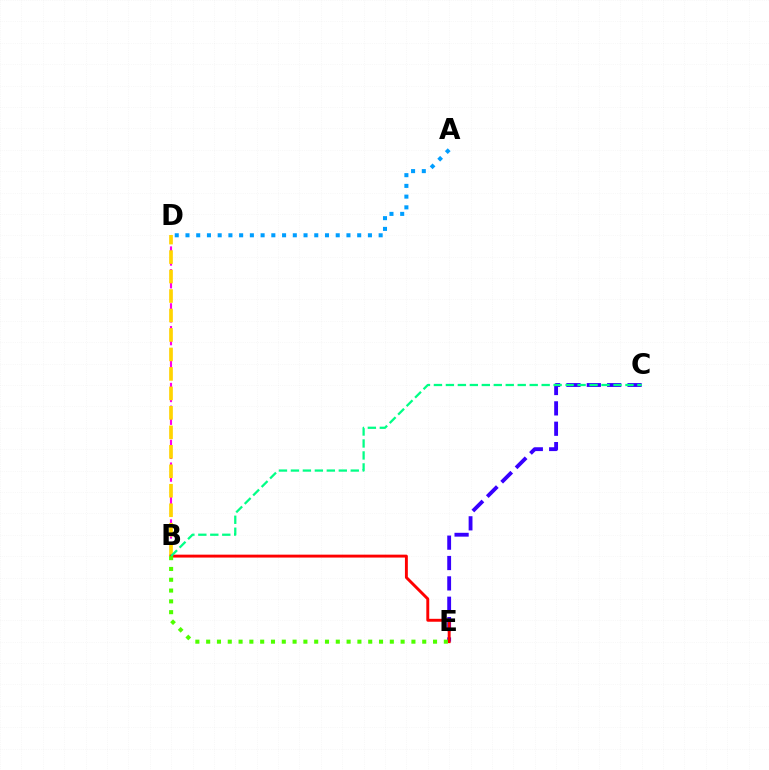{('B', 'D'): [{'color': '#ff00ed', 'line_style': 'dashed', 'thickness': 1.54}, {'color': '#ffd500', 'line_style': 'dashed', 'thickness': 2.65}], ('C', 'E'): [{'color': '#3700ff', 'line_style': 'dashed', 'thickness': 2.77}], ('A', 'D'): [{'color': '#009eff', 'line_style': 'dotted', 'thickness': 2.92}], ('B', 'E'): [{'color': '#ff0000', 'line_style': 'solid', 'thickness': 2.1}, {'color': '#4fff00', 'line_style': 'dotted', 'thickness': 2.94}], ('B', 'C'): [{'color': '#00ff86', 'line_style': 'dashed', 'thickness': 1.63}]}